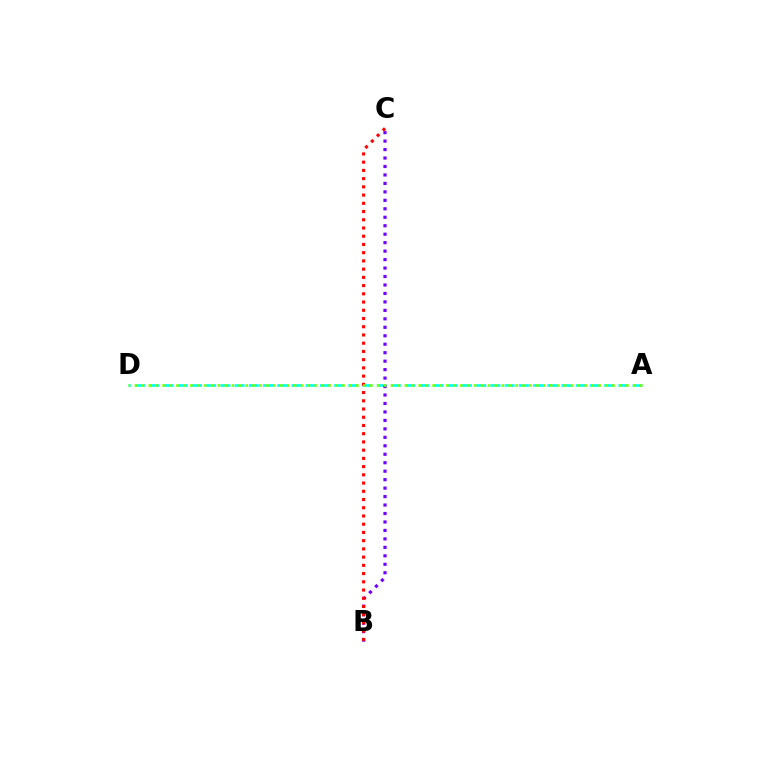{('A', 'D'): [{'color': '#00fff6', 'line_style': 'dashed', 'thickness': 1.93}, {'color': '#84ff00', 'line_style': 'dotted', 'thickness': 1.88}], ('B', 'C'): [{'color': '#7200ff', 'line_style': 'dotted', 'thickness': 2.3}, {'color': '#ff0000', 'line_style': 'dotted', 'thickness': 2.24}]}